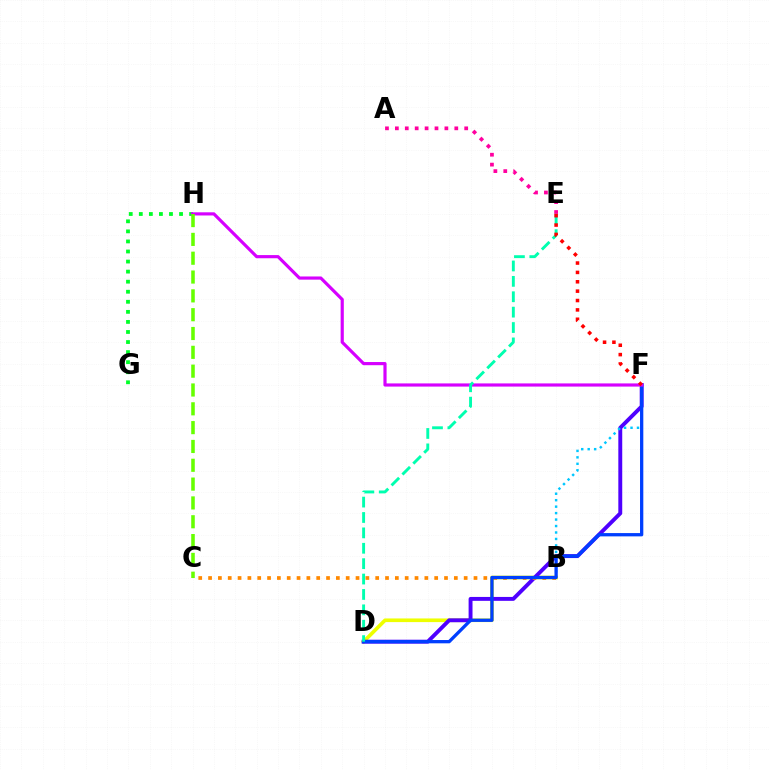{('G', 'H'): [{'color': '#00ff27', 'line_style': 'dotted', 'thickness': 2.73}], ('B', 'D'): [{'color': '#eeff00', 'line_style': 'solid', 'thickness': 2.63}], ('D', 'F'): [{'color': '#4f00ff', 'line_style': 'solid', 'thickness': 2.81}, {'color': '#003fff', 'line_style': 'solid', 'thickness': 2.37}], ('B', 'F'): [{'color': '#00c7ff', 'line_style': 'dotted', 'thickness': 1.76}], ('B', 'C'): [{'color': '#ff8800', 'line_style': 'dotted', 'thickness': 2.67}], ('A', 'E'): [{'color': '#ff00a0', 'line_style': 'dotted', 'thickness': 2.69}], ('F', 'H'): [{'color': '#d600ff', 'line_style': 'solid', 'thickness': 2.28}], ('D', 'E'): [{'color': '#00ffaf', 'line_style': 'dashed', 'thickness': 2.09}], ('C', 'H'): [{'color': '#66ff00', 'line_style': 'dashed', 'thickness': 2.56}], ('E', 'F'): [{'color': '#ff0000', 'line_style': 'dotted', 'thickness': 2.55}]}